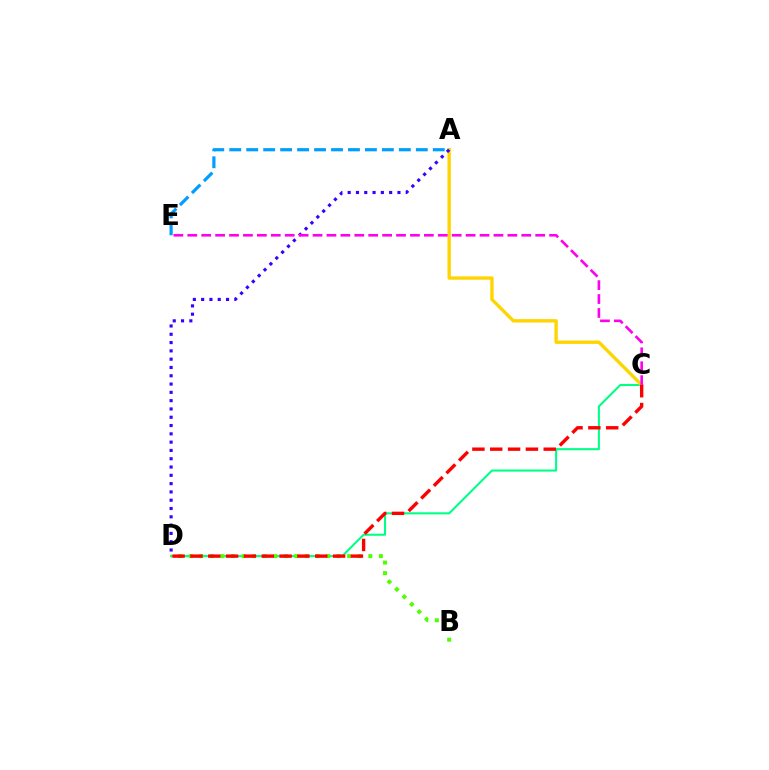{('C', 'D'): [{'color': '#00ff86', 'line_style': 'solid', 'thickness': 1.5}, {'color': '#ff0000', 'line_style': 'dashed', 'thickness': 2.42}], ('A', 'C'): [{'color': '#ffd500', 'line_style': 'solid', 'thickness': 2.42}], ('B', 'D'): [{'color': '#4fff00', 'line_style': 'dotted', 'thickness': 2.87}], ('A', 'D'): [{'color': '#3700ff', 'line_style': 'dotted', 'thickness': 2.25}], ('A', 'E'): [{'color': '#009eff', 'line_style': 'dashed', 'thickness': 2.3}], ('C', 'E'): [{'color': '#ff00ed', 'line_style': 'dashed', 'thickness': 1.89}]}